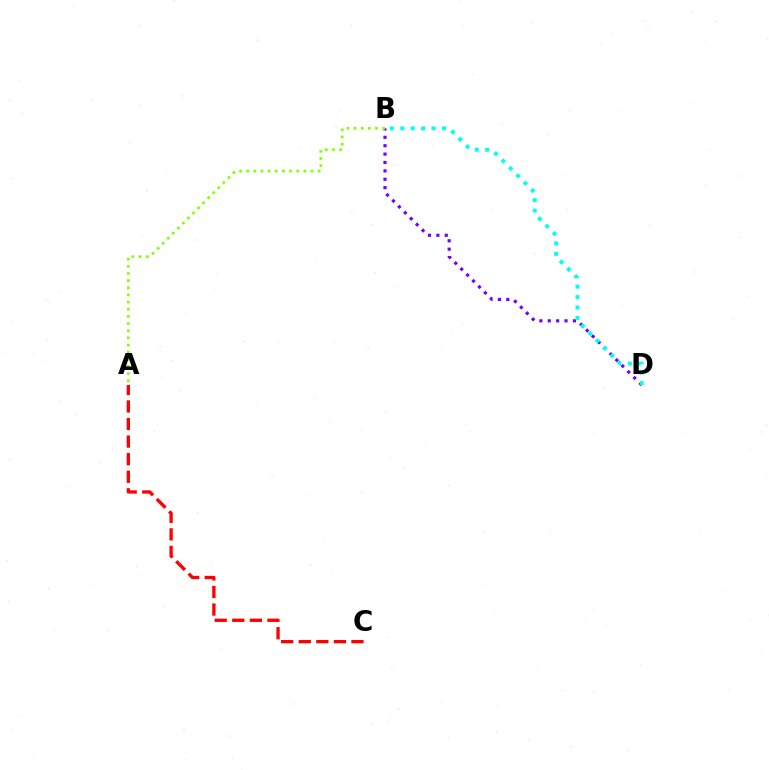{('A', 'C'): [{'color': '#ff0000', 'line_style': 'dashed', 'thickness': 2.39}], ('B', 'D'): [{'color': '#7200ff', 'line_style': 'dotted', 'thickness': 2.28}, {'color': '#00fff6', 'line_style': 'dotted', 'thickness': 2.83}], ('A', 'B'): [{'color': '#84ff00', 'line_style': 'dotted', 'thickness': 1.94}]}